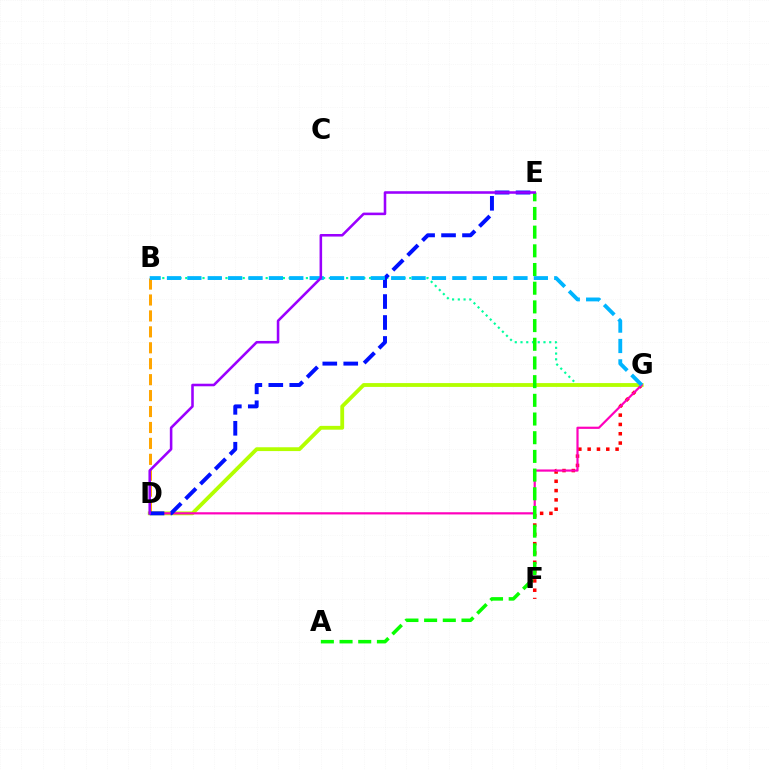{('F', 'G'): [{'color': '#ff0000', 'line_style': 'dotted', 'thickness': 2.53}], ('B', 'G'): [{'color': '#00ff9d', 'line_style': 'dotted', 'thickness': 1.56}, {'color': '#00b5ff', 'line_style': 'dashed', 'thickness': 2.77}], ('D', 'G'): [{'color': '#b3ff00', 'line_style': 'solid', 'thickness': 2.75}, {'color': '#ff00bd', 'line_style': 'solid', 'thickness': 1.58}], ('A', 'E'): [{'color': '#08ff00', 'line_style': 'dashed', 'thickness': 2.54}], ('B', 'D'): [{'color': '#ffa500', 'line_style': 'dashed', 'thickness': 2.16}], ('D', 'E'): [{'color': '#0010ff', 'line_style': 'dashed', 'thickness': 2.85}, {'color': '#9b00ff', 'line_style': 'solid', 'thickness': 1.85}]}